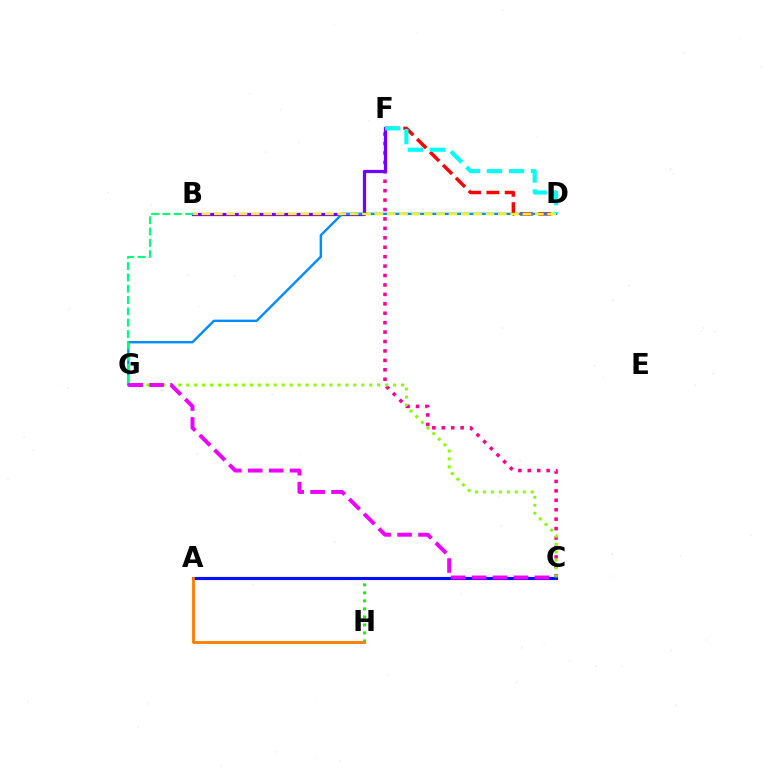{('A', 'H'): [{'color': '#08ff00', 'line_style': 'dotted', 'thickness': 2.18}, {'color': '#ff7c00', 'line_style': 'solid', 'thickness': 2.04}], ('C', 'F'): [{'color': '#ff0094', 'line_style': 'dotted', 'thickness': 2.56}], ('B', 'F'): [{'color': '#7200ff', 'line_style': 'solid', 'thickness': 2.34}], ('A', 'C'): [{'color': '#0010ff', 'line_style': 'solid', 'thickness': 2.23}], ('D', 'F'): [{'color': '#ff0000', 'line_style': 'dashed', 'thickness': 2.48}, {'color': '#00fff6', 'line_style': 'dashed', 'thickness': 2.99}], ('D', 'G'): [{'color': '#008cff', 'line_style': 'solid', 'thickness': 1.72}], ('C', 'G'): [{'color': '#84ff00', 'line_style': 'dotted', 'thickness': 2.16}, {'color': '#ee00ff', 'line_style': 'dashed', 'thickness': 2.85}], ('B', 'G'): [{'color': '#00ff74', 'line_style': 'dashed', 'thickness': 1.54}], ('B', 'D'): [{'color': '#fcf500', 'line_style': 'dashed', 'thickness': 1.68}]}